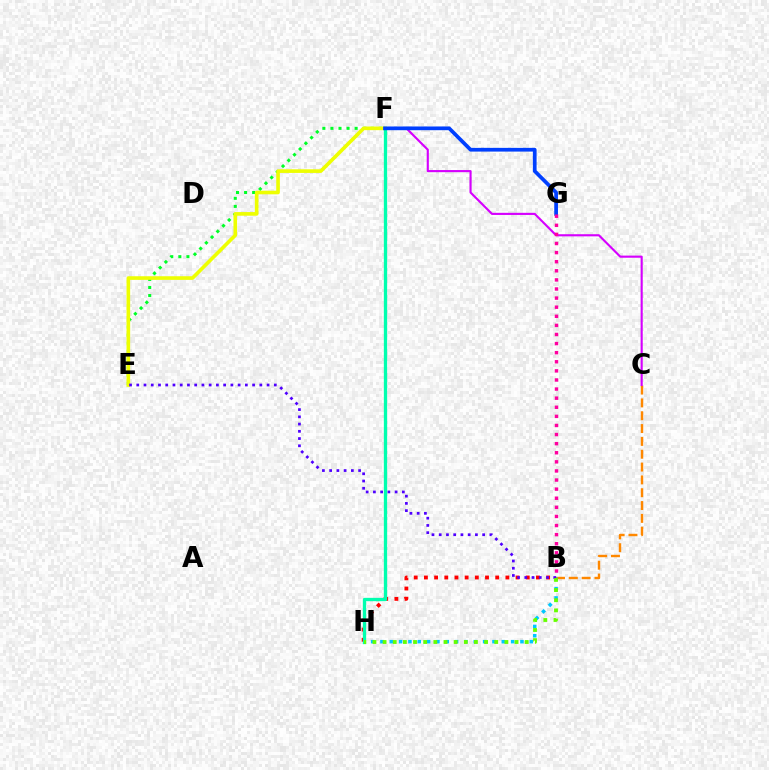{('E', 'F'): [{'color': '#00ff27', 'line_style': 'dotted', 'thickness': 2.19}, {'color': '#eeff00', 'line_style': 'solid', 'thickness': 2.62}], ('B', 'C'): [{'color': '#ff8800', 'line_style': 'dashed', 'thickness': 1.74}], ('B', 'H'): [{'color': '#ff0000', 'line_style': 'dotted', 'thickness': 2.77}, {'color': '#00c7ff', 'line_style': 'dotted', 'thickness': 2.54}, {'color': '#66ff00', 'line_style': 'dotted', 'thickness': 2.76}], ('C', 'F'): [{'color': '#d600ff', 'line_style': 'solid', 'thickness': 1.53}], ('B', 'E'): [{'color': '#4f00ff', 'line_style': 'dotted', 'thickness': 1.97}], ('F', 'H'): [{'color': '#00ffaf', 'line_style': 'solid', 'thickness': 2.39}], ('F', 'G'): [{'color': '#003fff', 'line_style': 'solid', 'thickness': 2.68}], ('B', 'G'): [{'color': '#ff00a0', 'line_style': 'dotted', 'thickness': 2.47}]}